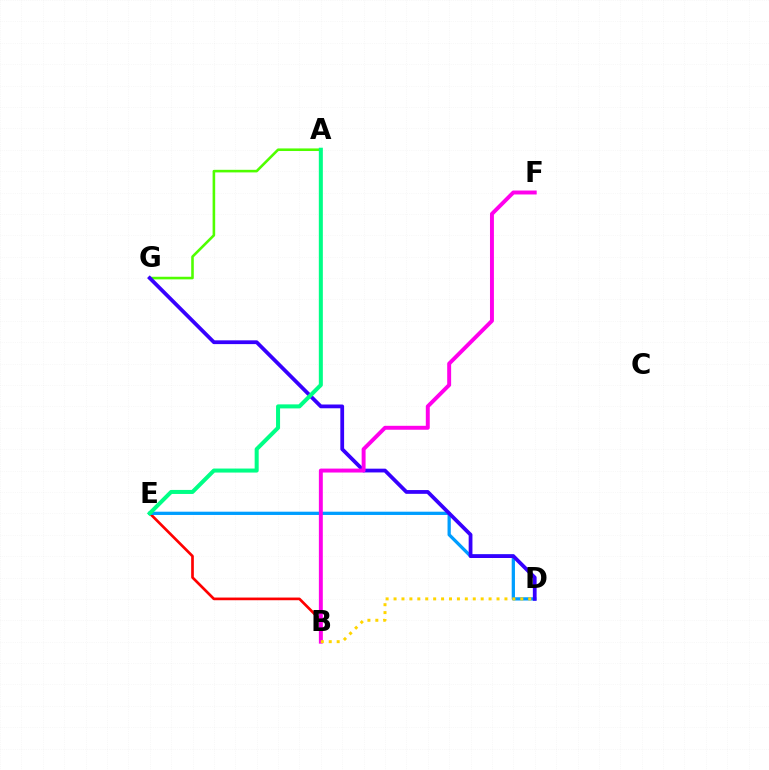{('A', 'G'): [{'color': '#4fff00', 'line_style': 'solid', 'thickness': 1.86}], ('B', 'E'): [{'color': '#ff0000', 'line_style': 'solid', 'thickness': 1.93}], ('D', 'E'): [{'color': '#009eff', 'line_style': 'solid', 'thickness': 2.35}], ('D', 'G'): [{'color': '#3700ff', 'line_style': 'solid', 'thickness': 2.72}], ('B', 'F'): [{'color': '#ff00ed', 'line_style': 'solid', 'thickness': 2.83}], ('B', 'D'): [{'color': '#ffd500', 'line_style': 'dotted', 'thickness': 2.15}], ('A', 'E'): [{'color': '#00ff86', 'line_style': 'solid', 'thickness': 2.9}]}